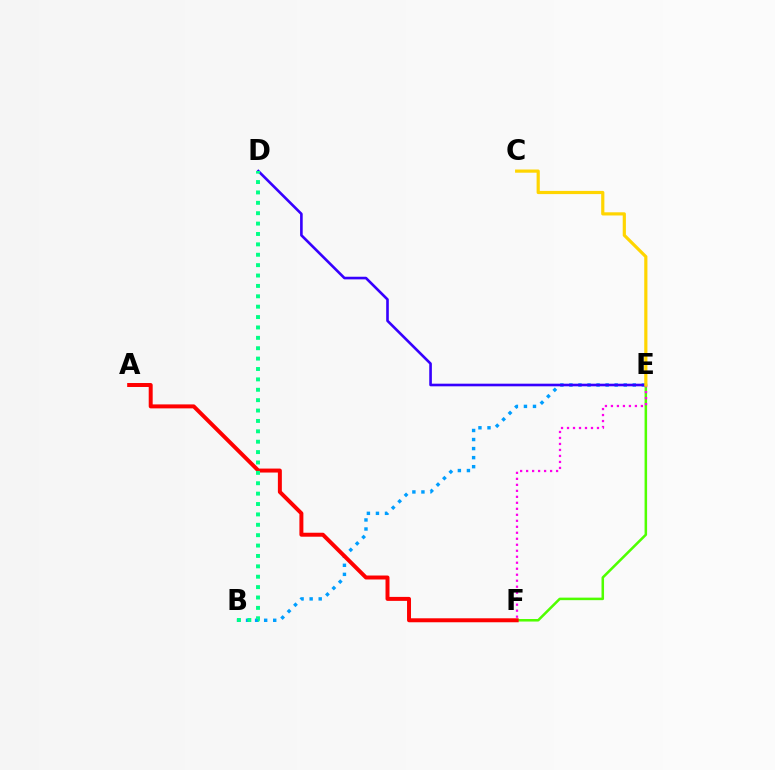{('E', 'F'): [{'color': '#4fff00', 'line_style': 'solid', 'thickness': 1.82}, {'color': '#ff00ed', 'line_style': 'dotted', 'thickness': 1.63}], ('B', 'E'): [{'color': '#009eff', 'line_style': 'dotted', 'thickness': 2.46}], ('D', 'E'): [{'color': '#3700ff', 'line_style': 'solid', 'thickness': 1.89}], ('A', 'F'): [{'color': '#ff0000', 'line_style': 'solid', 'thickness': 2.86}], ('B', 'D'): [{'color': '#00ff86', 'line_style': 'dotted', 'thickness': 2.82}], ('C', 'E'): [{'color': '#ffd500', 'line_style': 'solid', 'thickness': 2.29}]}